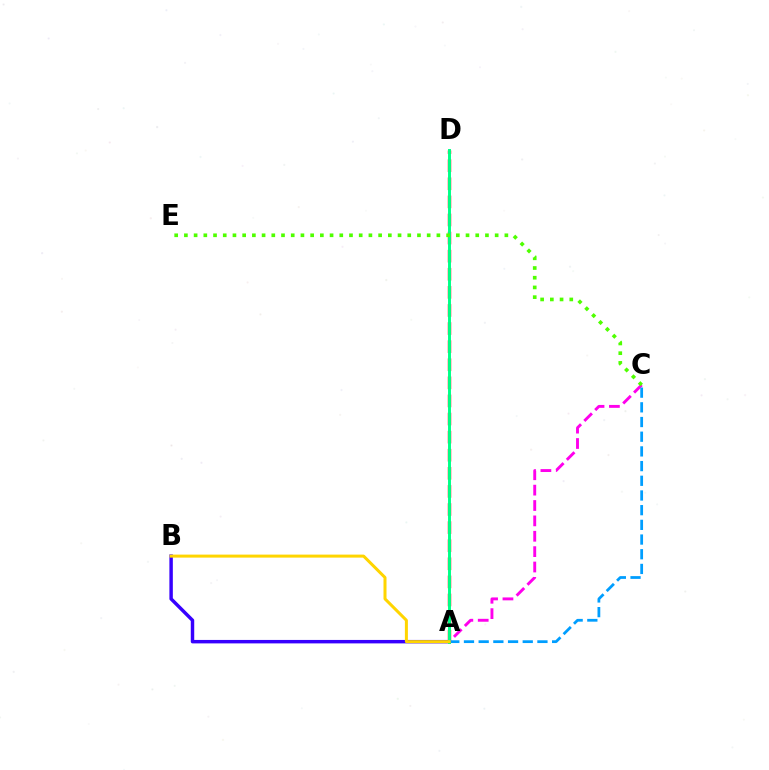{('A', 'C'): [{'color': '#ff00ed', 'line_style': 'dashed', 'thickness': 2.09}, {'color': '#009eff', 'line_style': 'dashed', 'thickness': 2.0}], ('A', 'D'): [{'color': '#ff0000', 'line_style': 'dashed', 'thickness': 2.46}, {'color': '#00ff86', 'line_style': 'solid', 'thickness': 2.12}], ('A', 'B'): [{'color': '#3700ff', 'line_style': 'solid', 'thickness': 2.49}, {'color': '#ffd500', 'line_style': 'solid', 'thickness': 2.17}], ('C', 'E'): [{'color': '#4fff00', 'line_style': 'dotted', 'thickness': 2.64}]}